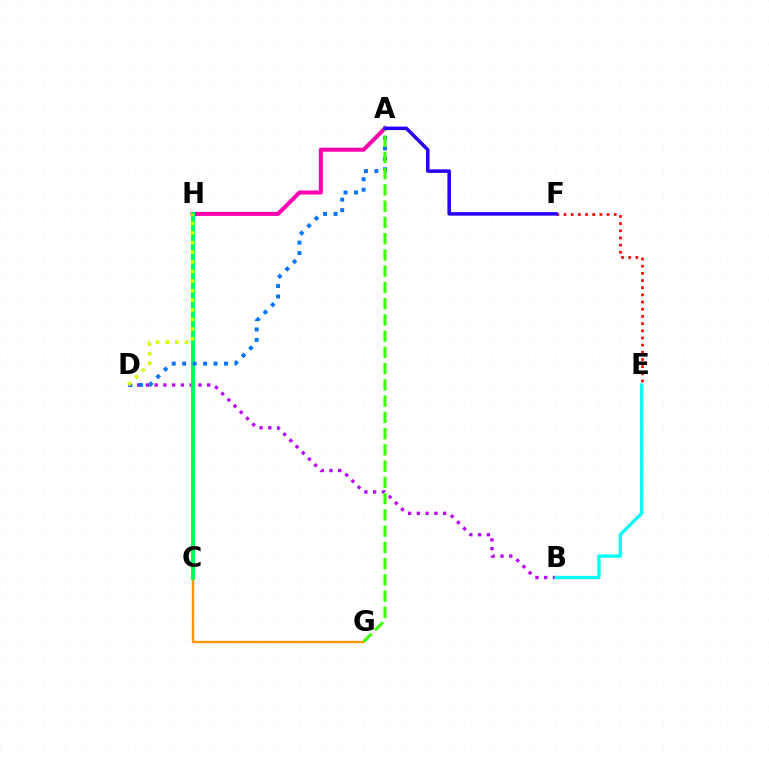{('C', 'G'): [{'color': '#ff9400', 'line_style': 'solid', 'thickness': 1.64}], ('B', 'D'): [{'color': '#b900ff', 'line_style': 'dotted', 'thickness': 2.38}], ('B', 'E'): [{'color': '#00fff6', 'line_style': 'solid', 'thickness': 2.39}], ('E', 'F'): [{'color': '#ff0000', 'line_style': 'dotted', 'thickness': 1.95}], ('A', 'H'): [{'color': '#ff00ac', 'line_style': 'solid', 'thickness': 2.9}], ('C', 'H'): [{'color': '#00ff5c', 'line_style': 'solid', 'thickness': 2.9}], ('A', 'D'): [{'color': '#0074ff', 'line_style': 'dotted', 'thickness': 2.84}], ('A', 'G'): [{'color': '#3dff00', 'line_style': 'dashed', 'thickness': 2.21}], ('D', 'H'): [{'color': '#d1ff00', 'line_style': 'dotted', 'thickness': 2.61}], ('A', 'F'): [{'color': '#2500ff', 'line_style': 'solid', 'thickness': 2.54}]}